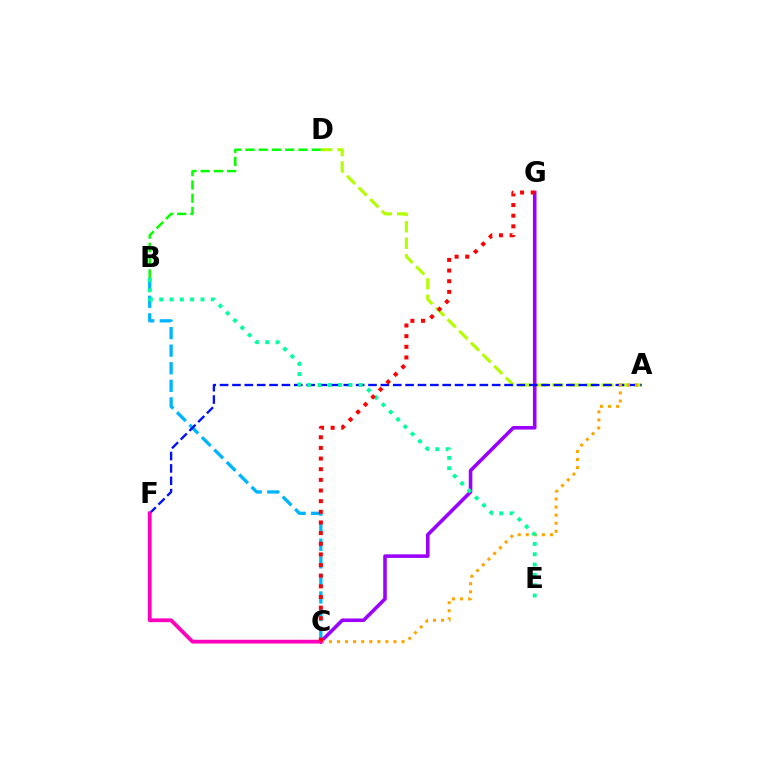{('A', 'D'): [{'color': '#b3ff00', 'line_style': 'dashed', 'thickness': 2.24}], ('B', 'D'): [{'color': '#08ff00', 'line_style': 'dashed', 'thickness': 1.8}], ('B', 'C'): [{'color': '#00b5ff', 'line_style': 'dashed', 'thickness': 2.39}], ('C', 'G'): [{'color': '#9b00ff', 'line_style': 'solid', 'thickness': 2.57}, {'color': '#ff0000', 'line_style': 'dotted', 'thickness': 2.89}], ('A', 'F'): [{'color': '#0010ff', 'line_style': 'dashed', 'thickness': 1.68}], ('A', 'C'): [{'color': '#ffa500', 'line_style': 'dotted', 'thickness': 2.19}], ('C', 'F'): [{'color': '#ff00bd', 'line_style': 'solid', 'thickness': 2.73}], ('B', 'E'): [{'color': '#00ff9d', 'line_style': 'dotted', 'thickness': 2.8}]}